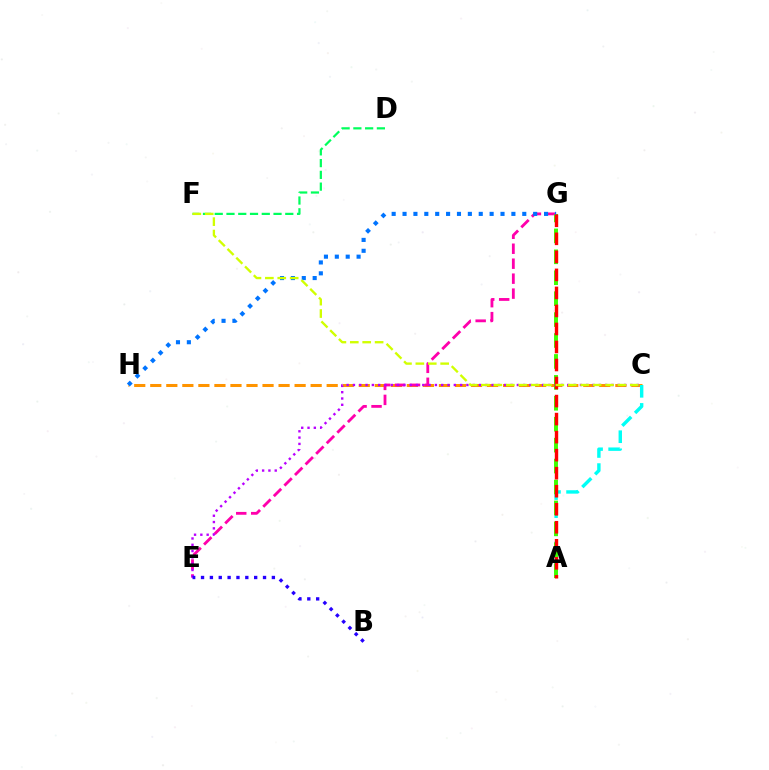{('C', 'H'): [{'color': '#ff9400', 'line_style': 'dashed', 'thickness': 2.18}], ('E', 'G'): [{'color': '#ff00ac', 'line_style': 'dashed', 'thickness': 2.03}], ('A', 'C'): [{'color': '#00fff6', 'line_style': 'dashed', 'thickness': 2.46}], ('A', 'G'): [{'color': '#3dff00', 'line_style': 'dashed', 'thickness': 2.84}, {'color': '#ff0000', 'line_style': 'dashed', 'thickness': 2.45}], ('G', 'H'): [{'color': '#0074ff', 'line_style': 'dotted', 'thickness': 2.96}], ('C', 'E'): [{'color': '#b900ff', 'line_style': 'dotted', 'thickness': 1.71}], ('D', 'F'): [{'color': '#00ff5c', 'line_style': 'dashed', 'thickness': 1.6}], ('B', 'E'): [{'color': '#2500ff', 'line_style': 'dotted', 'thickness': 2.41}], ('C', 'F'): [{'color': '#d1ff00', 'line_style': 'dashed', 'thickness': 1.69}]}